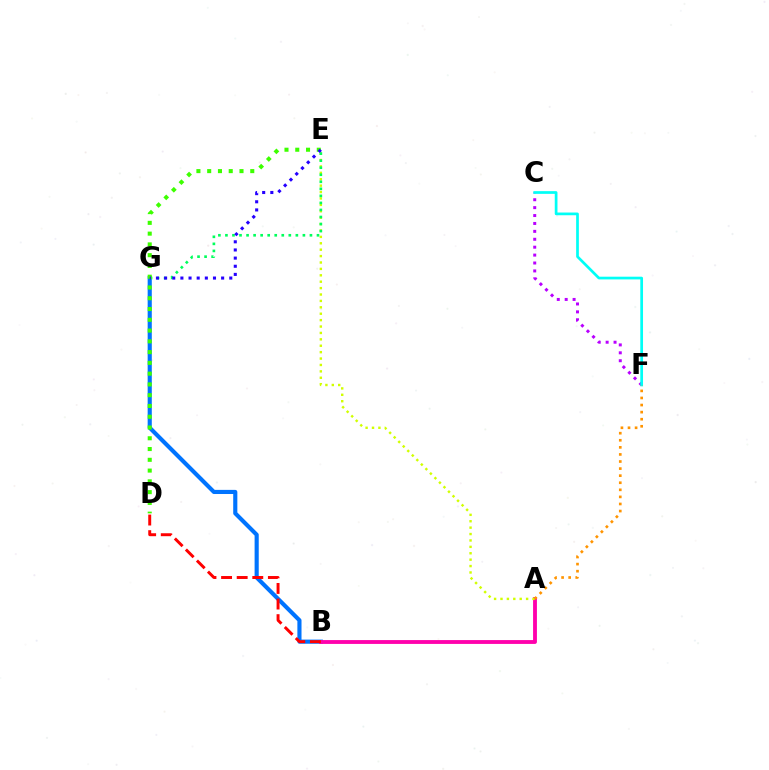{('B', 'G'): [{'color': '#0074ff', 'line_style': 'solid', 'thickness': 2.98}], ('A', 'B'): [{'color': '#ff00ac', 'line_style': 'solid', 'thickness': 2.77}], ('A', 'E'): [{'color': '#d1ff00', 'line_style': 'dotted', 'thickness': 1.74}], ('C', 'F'): [{'color': '#b900ff', 'line_style': 'dotted', 'thickness': 2.15}, {'color': '#00fff6', 'line_style': 'solid', 'thickness': 1.95}], ('E', 'G'): [{'color': '#00ff5c', 'line_style': 'dotted', 'thickness': 1.91}, {'color': '#2500ff', 'line_style': 'dotted', 'thickness': 2.21}], ('D', 'E'): [{'color': '#3dff00', 'line_style': 'dotted', 'thickness': 2.93}], ('A', 'F'): [{'color': '#ff9400', 'line_style': 'dotted', 'thickness': 1.92}], ('B', 'D'): [{'color': '#ff0000', 'line_style': 'dashed', 'thickness': 2.12}]}